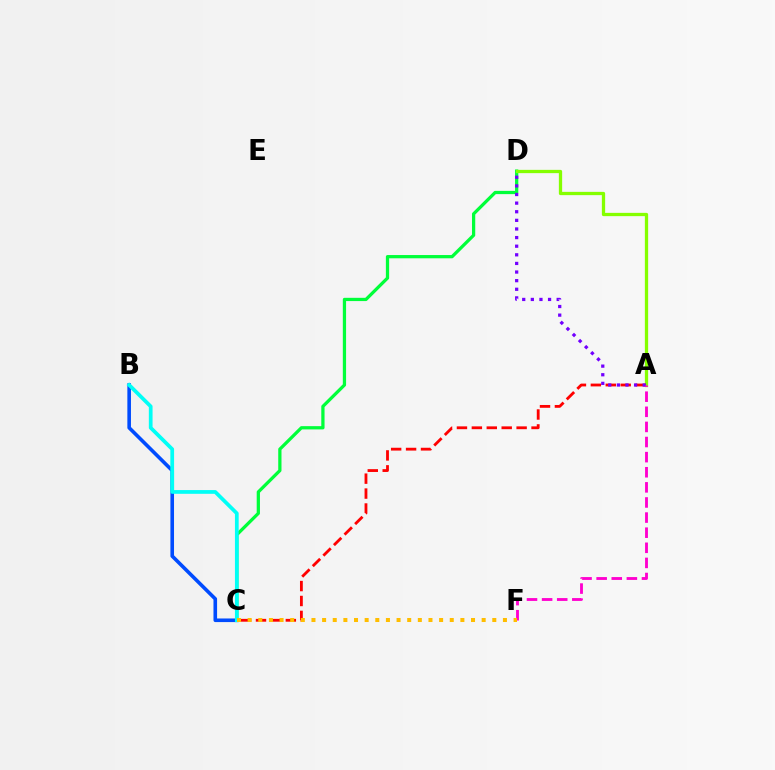{('C', 'D'): [{'color': '#00ff39', 'line_style': 'solid', 'thickness': 2.34}], ('A', 'D'): [{'color': '#84ff00', 'line_style': 'solid', 'thickness': 2.36}, {'color': '#7200ff', 'line_style': 'dotted', 'thickness': 2.34}], ('A', 'C'): [{'color': '#ff0000', 'line_style': 'dashed', 'thickness': 2.03}], ('B', 'C'): [{'color': '#004bff', 'line_style': 'solid', 'thickness': 2.6}, {'color': '#00fff6', 'line_style': 'solid', 'thickness': 2.69}], ('A', 'F'): [{'color': '#ff00cf', 'line_style': 'dashed', 'thickness': 2.05}], ('C', 'F'): [{'color': '#ffbd00', 'line_style': 'dotted', 'thickness': 2.89}]}